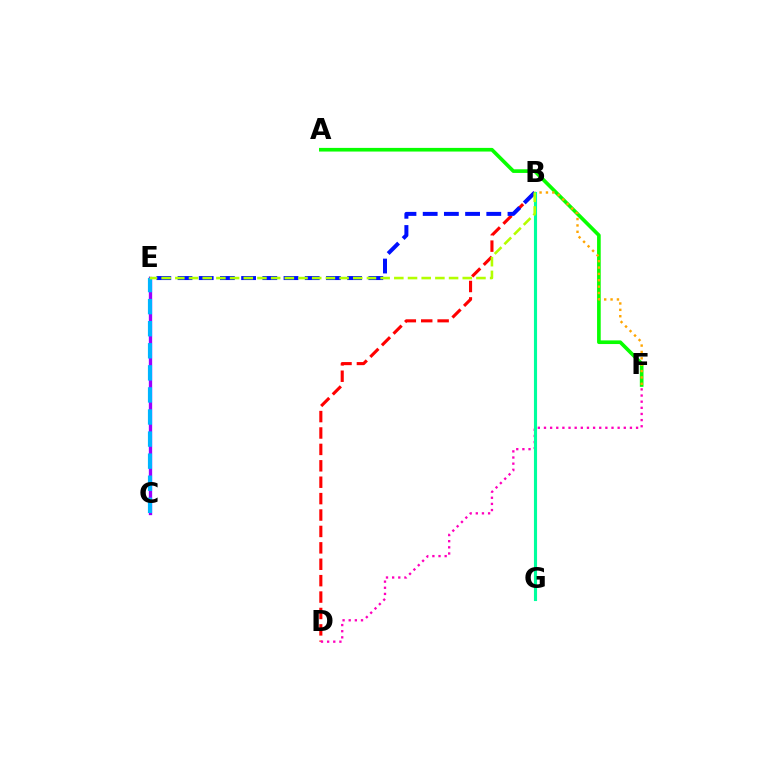{('B', 'D'): [{'color': '#ff0000', 'line_style': 'dashed', 'thickness': 2.23}], ('C', 'E'): [{'color': '#9b00ff', 'line_style': 'solid', 'thickness': 2.39}, {'color': '#00b5ff', 'line_style': 'dashed', 'thickness': 3.0}], ('A', 'F'): [{'color': '#08ff00', 'line_style': 'solid', 'thickness': 2.63}], ('B', 'E'): [{'color': '#0010ff', 'line_style': 'dashed', 'thickness': 2.88}, {'color': '#b3ff00', 'line_style': 'dashed', 'thickness': 1.86}], ('D', 'F'): [{'color': '#ff00bd', 'line_style': 'dotted', 'thickness': 1.67}], ('B', 'F'): [{'color': '#ffa500', 'line_style': 'dotted', 'thickness': 1.73}], ('B', 'G'): [{'color': '#00ff9d', 'line_style': 'solid', 'thickness': 2.24}]}